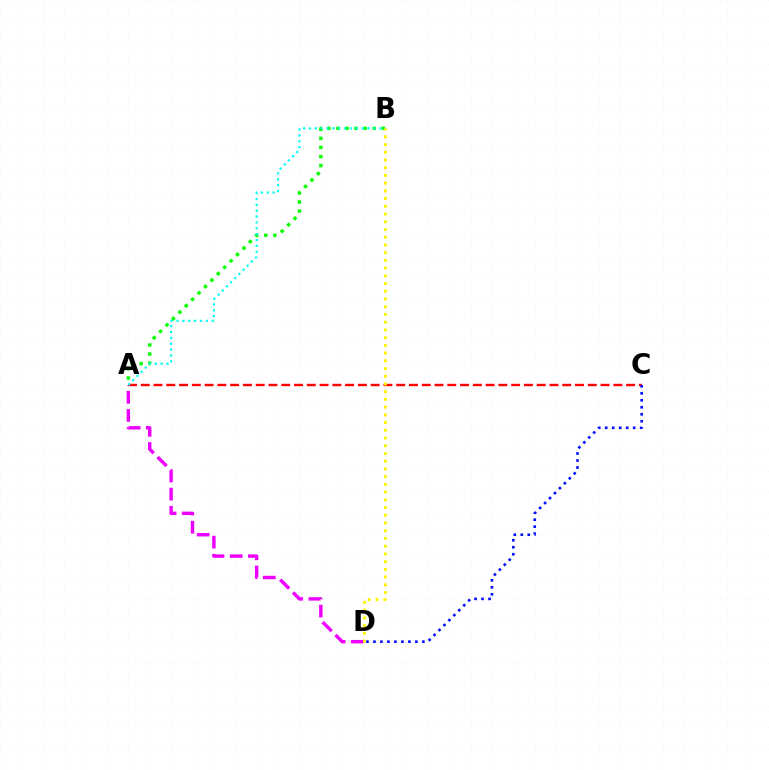{('A', 'C'): [{'color': '#ff0000', 'line_style': 'dashed', 'thickness': 1.74}], ('A', 'D'): [{'color': '#ee00ff', 'line_style': 'dashed', 'thickness': 2.47}], ('C', 'D'): [{'color': '#0010ff', 'line_style': 'dotted', 'thickness': 1.9}], ('A', 'B'): [{'color': '#08ff00', 'line_style': 'dotted', 'thickness': 2.46}, {'color': '#00fff6', 'line_style': 'dotted', 'thickness': 1.59}], ('B', 'D'): [{'color': '#fcf500', 'line_style': 'dotted', 'thickness': 2.1}]}